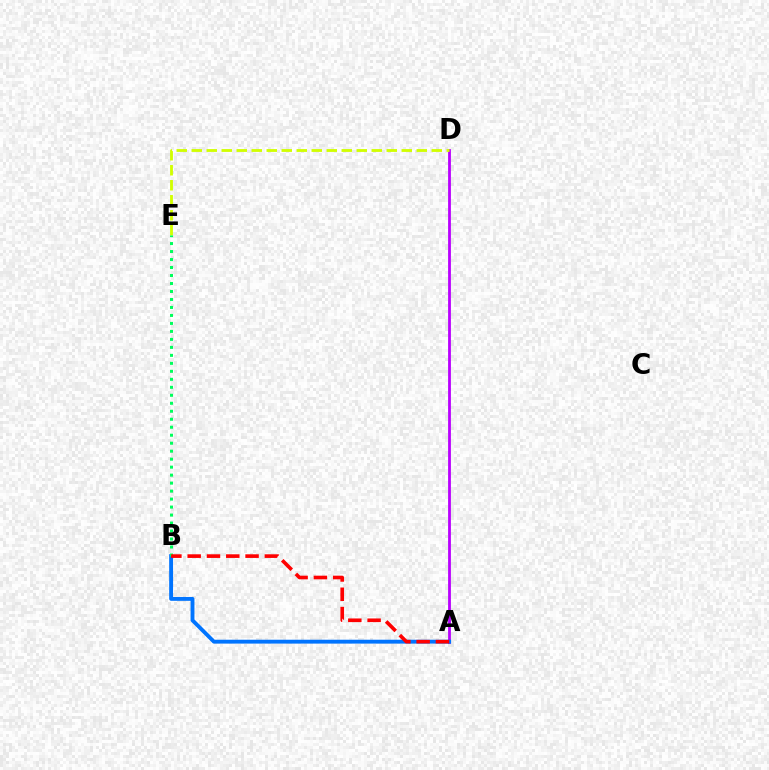{('A', 'D'): [{'color': '#b900ff', 'line_style': 'solid', 'thickness': 2.01}], ('A', 'B'): [{'color': '#0074ff', 'line_style': 'solid', 'thickness': 2.79}, {'color': '#ff0000', 'line_style': 'dashed', 'thickness': 2.62}], ('D', 'E'): [{'color': '#d1ff00', 'line_style': 'dashed', 'thickness': 2.04}], ('B', 'E'): [{'color': '#00ff5c', 'line_style': 'dotted', 'thickness': 2.17}]}